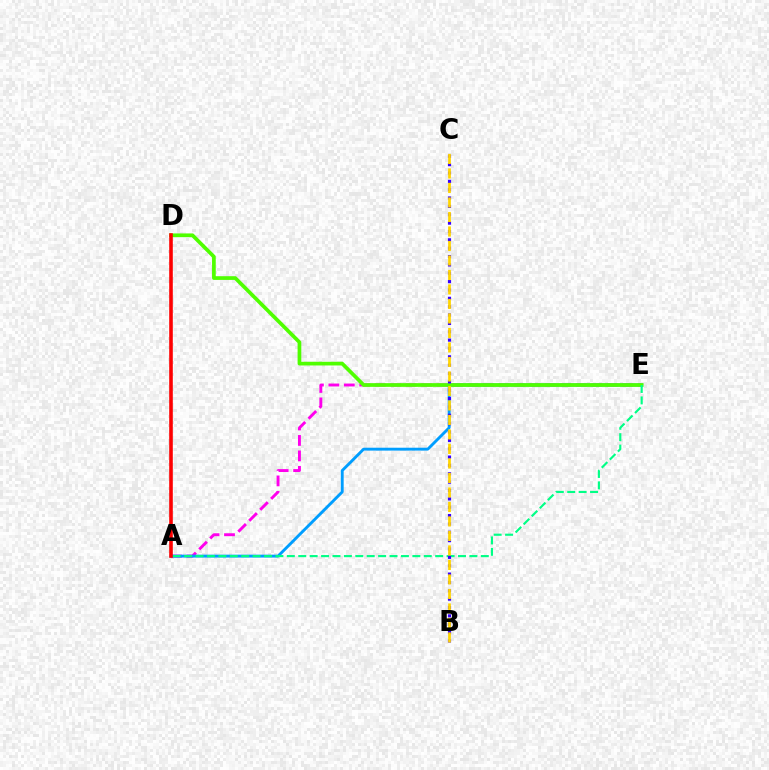{('A', 'E'): [{'color': '#ff00ed', 'line_style': 'dashed', 'thickness': 2.1}, {'color': '#009eff', 'line_style': 'solid', 'thickness': 2.08}, {'color': '#00ff86', 'line_style': 'dashed', 'thickness': 1.55}], ('D', 'E'): [{'color': '#4fff00', 'line_style': 'solid', 'thickness': 2.67}], ('B', 'C'): [{'color': '#3700ff', 'line_style': 'dotted', 'thickness': 2.27}, {'color': '#ffd500', 'line_style': 'dashed', 'thickness': 1.97}], ('A', 'D'): [{'color': '#ff0000', 'line_style': 'solid', 'thickness': 2.59}]}